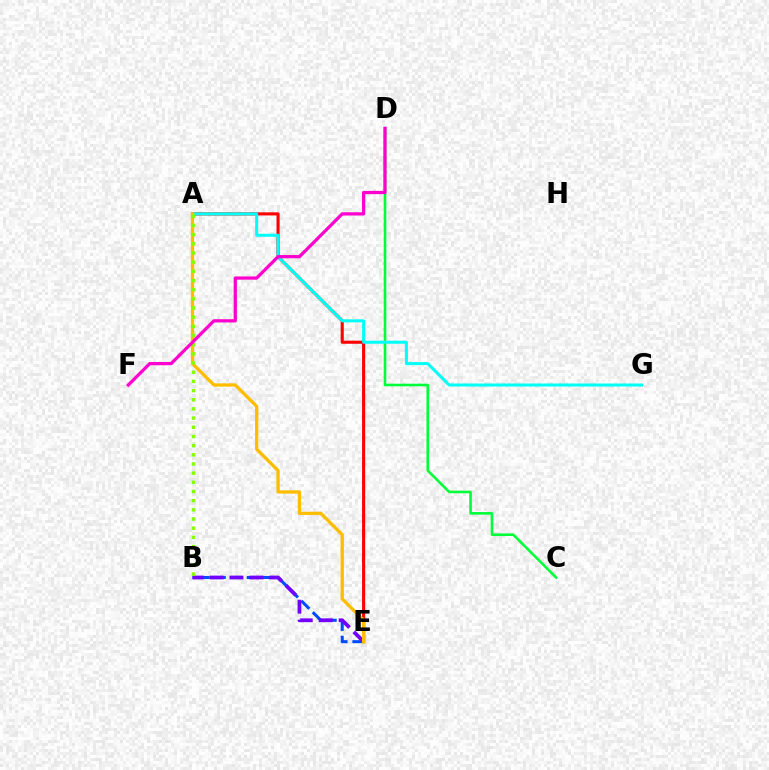{('B', 'E'): [{'color': '#004bff', 'line_style': 'dashed', 'thickness': 2.19}, {'color': '#7200ff', 'line_style': 'dashed', 'thickness': 2.71}], ('C', 'D'): [{'color': '#00ff39', 'line_style': 'solid', 'thickness': 1.87}], ('A', 'E'): [{'color': '#ff0000', 'line_style': 'solid', 'thickness': 2.22}, {'color': '#ffbd00', 'line_style': 'solid', 'thickness': 2.36}], ('A', 'G'): [{'color': '#00fff6', 'line_style': 'solid', 'thickness': 2.17}], ('A', 'B'): [{'color': '#84ff00', 'line_style': 'dotted', 'thickness': 2.49}], ('D', 'F'): [{'color': '#ff00cf', 'line_style': 'solid', 'thickness': 2.34}]}